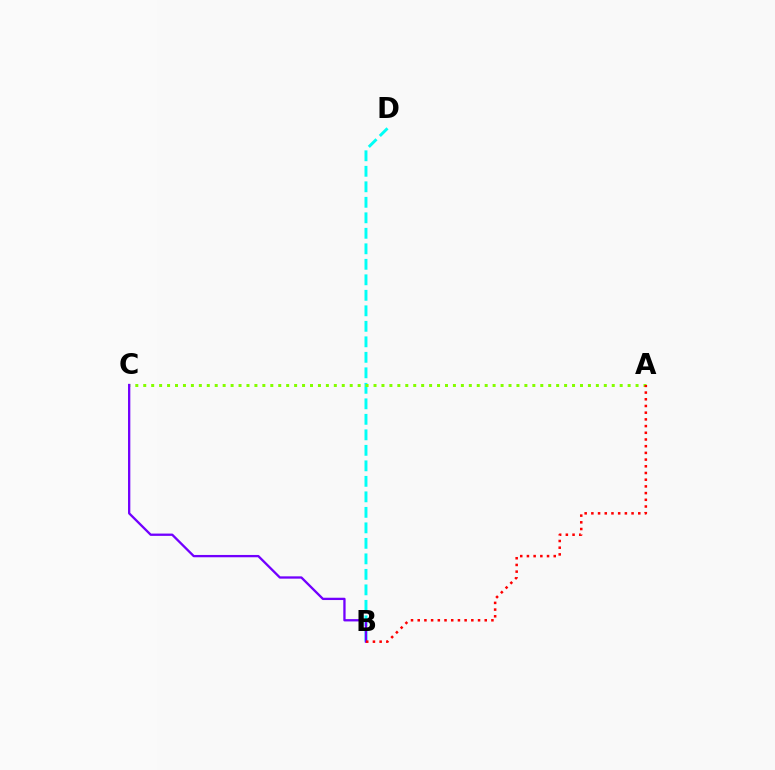{('B', 'D'): [{'color': '#00fff6', 'line_style': 'dashed', 'thickness': 2.11}], ('A', 'C'): [{'color': '#84ff00', 'line_style': 'dotted', 'thickness': 2.16}], ('B', 'C'): [{'color': '#7200ff', 'line_style': 'solid', 'thickness': 1.66}], ('A', 'B'): [{'color': '#ff0000', 'line_style': 'dotted', 'thickness': 1.82}]}